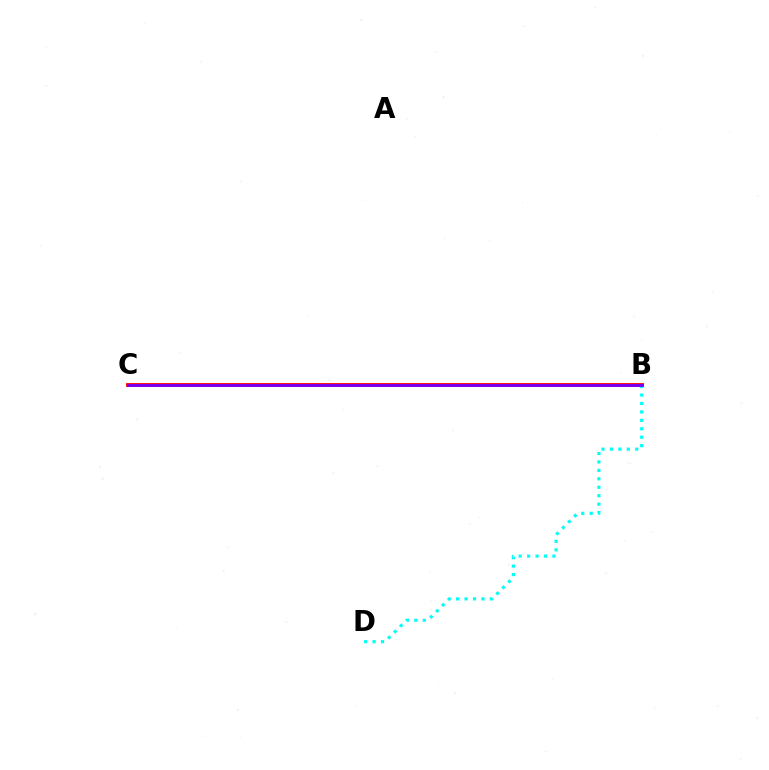{('B', 'C'): [{'color': '#84ff00', 'line_style': 'dashed', 'thickness': 2.18}, {'color': '#ff0000', 'line_style': 'solid', 'thickness': 2.74}, {'color': '#7200ff', 'line_style': 'solid', 'thickness': 2.01}], ('B', 'D'): [{'color': '#00fff6', 'line_style': 'dotted', 'thickness': 2.29}]}